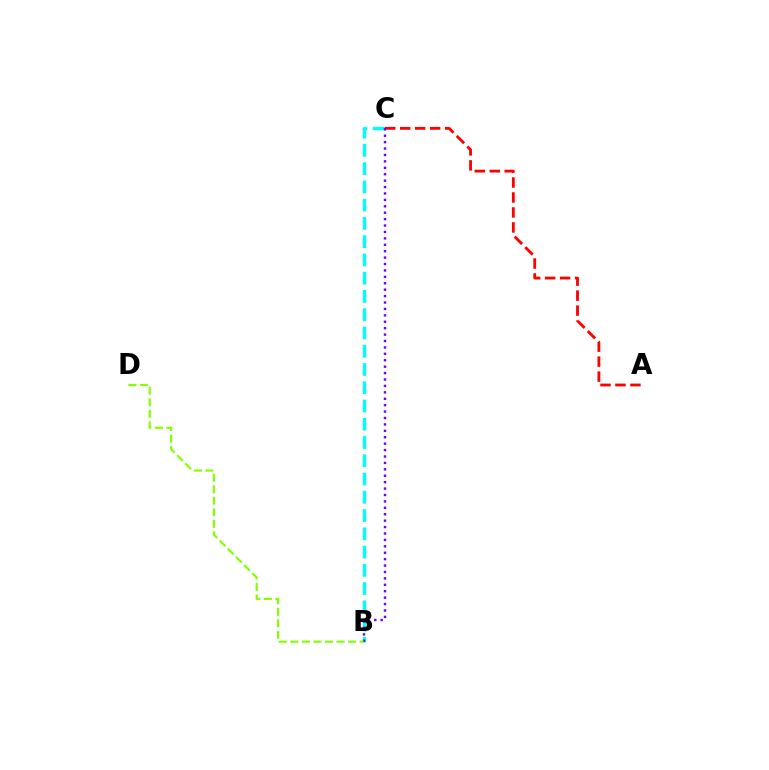{('B', 'C'): [{'color': '#00fff6', 'line_style': 'dashed', 'thickness': 2.48}, {'color': '#7200ff', 'line_style': 'dotted', 'thickness': 1.74}], ('A', 'C'): [{'color': '#ff0000', 'line_style': 'dashed', 'thickness': 2.03}], ('B', 'D'): [{'color': '#84ff00', 'line_style': 'dashed', 'thickness': 1.57}]}